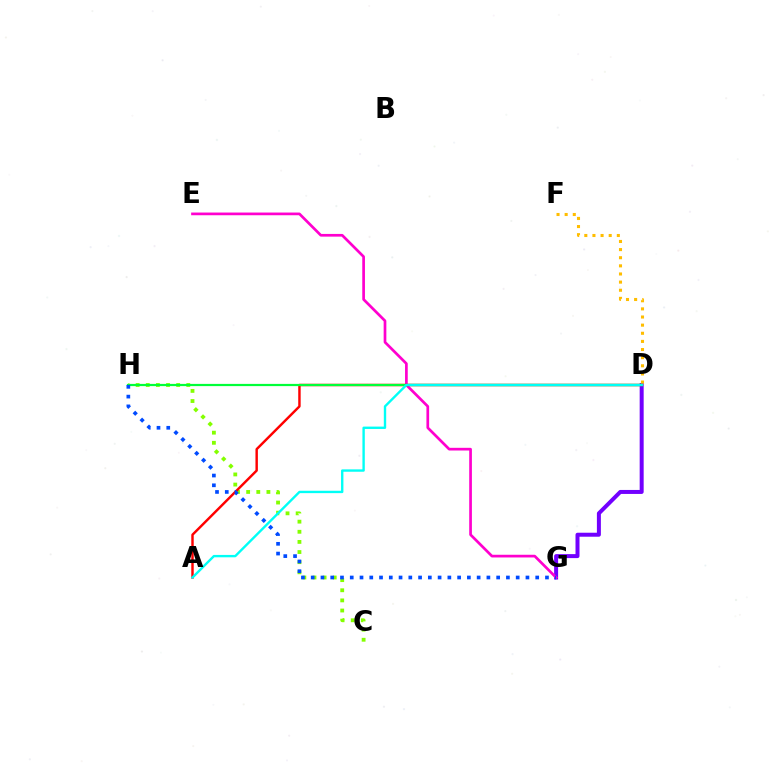{('C', 'H'): [{'color': '#84ff00', 'line_style': 'dotted', 'thickness': 2.75}], ('D', 'G'): [{'color': '#7200ff', 'line_style': 'solid', 'thickness': 2.87}], ('E', 'G'): [{'color': '#ff00cf', 'line_style': 'solid', 'thickness': 1.94}], ('A', 'D'): [{'color': '#ff0000', 'line_style': 'solid', 'thickness': 1.75}, {'color': '#00fff6', 'line_style': 'solid', 'thickness': 1.71}], ('D', 'H'): [{'color': '#00ff39', 'line_style': 'solid', 'thickness': 1.6}], ('G', 'H'): [{'color': '#004bff', 'line_style': 'dotted', 'thickness': 2.65}], ('D', 'F'): [{'color': '#ffbd00', 'line_style': 'dotted', 'thickness': 2.21}]}